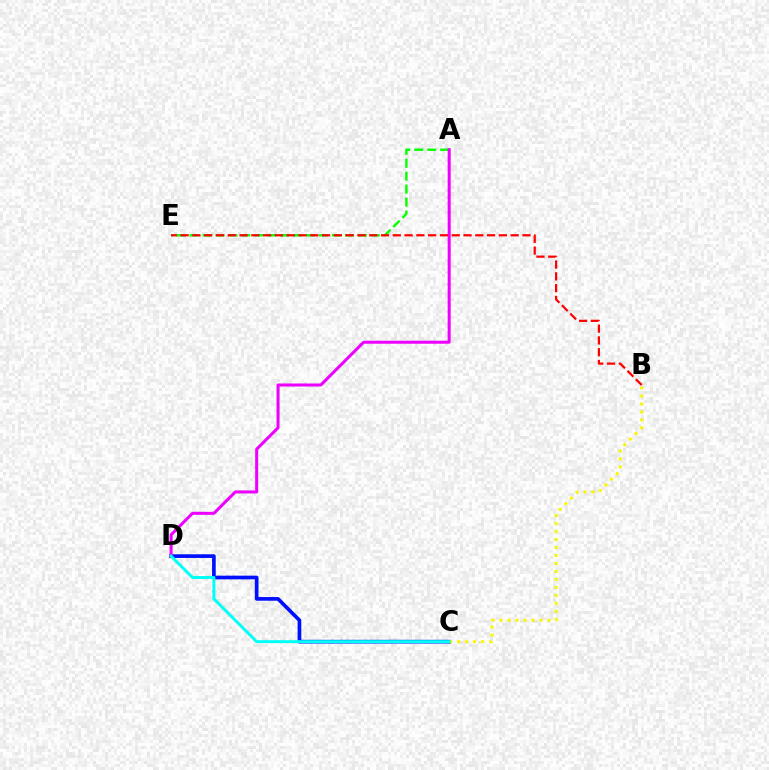{('C', 'D'): [{'color': '#0010ff', 'line_style': 'solid', 'thickness': 2.65}, {'color': '#00fff6', 'line_style': 'solid', 'thickness': 2.13}], ('A', 'E'): [{'color': '#08ff00', 'line_style': 'dashed', 'thickness': 1.76}], ('A', 'D'): [{'color': '#ee00ff', 'line_style': 'solid', 'thickness': 2.18}], ('B', 'C'): [{'color': '#fcf500', 'line_style': 'dotted', 'thickness': 2.17}], ('B', 'E'): [{'color': '#ff0000', 'line_style': 'dashed', 'thickness': 1.6}]}